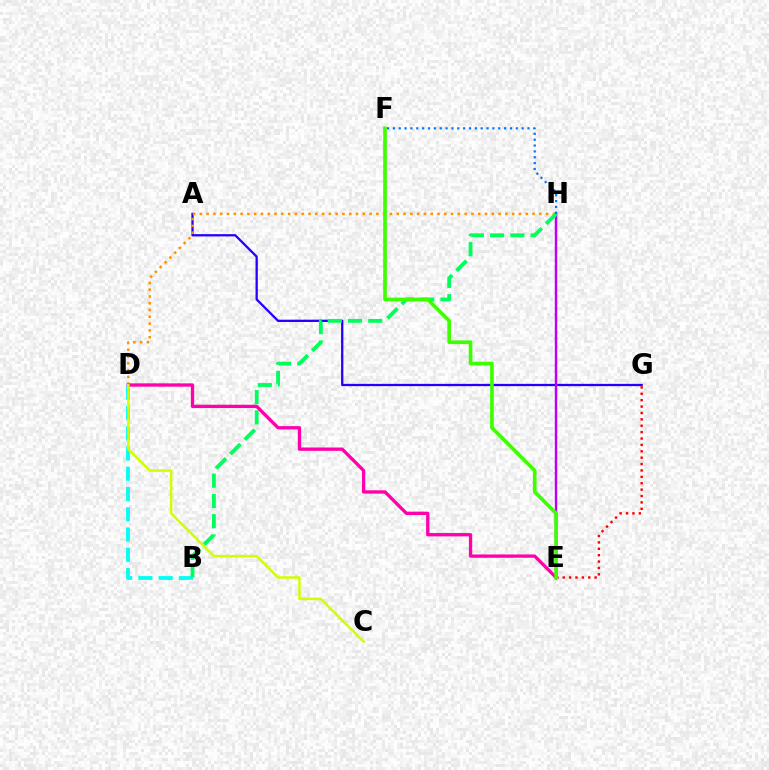{('A', 'G'): [{'color': '#2500ff', 'line_style': 'solid', 'thickness': 1.64}], ('E', 'G'): [{'color': '#ff0000', 'line_style': 'dotted', 'thickness': 1.74}], ('B', 'D'): [{'color': '#00fff6', 'line_style': 'dashed', 'thickness': 2.75}], ('D', 'H'): [{'color': '#ff9400', 'line_style': 'dotted', 'thickness': 1.84}], ('E', 'H'): [{'color': '#b900ff', 'line_style': 'solid', 'thickness': 1.73}], ('B', 'H'): [{'color': '#00ff5c', 'line_style': 'dashed', 'thickness': 2.75}], ('D', 'E'): [{'color': '#ff00ac', 'line_style': 'solid', 'thickness': 2.39}], ('C', 'D'): [{'color': '#d1ff00', 'line_style': 'solid', 'thickness': 1.82}], ('E', 'F'): [{'color': '#3dff00', 'line_style': 'solid', 'thickness': 2.62}], ('F', 'H'): [{'color': '#0074ff', 'line_style': 'dotted', 'thickness': 1.59}]}